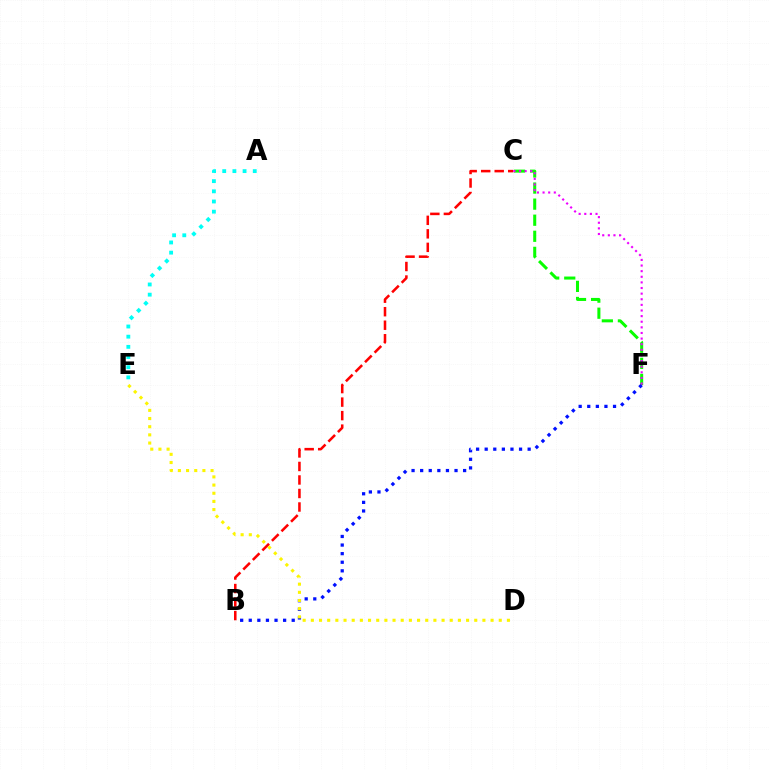{('A', 'E'): [{'color': '#00fff6', 'line_style': 'dotted', 'thickness': 2.76}], ('C', 'F'): [{'color': '#08ff00', 'line_style': 'dashed', 'thickness': 2.18}, {'color': '#ee00ff', 'line_style': 'dotted', 'thickness': 1.53}], ('B', 'C'): [{'color': '#ff0000', 'line_style': 'dashed', 'thickness': 1.84}], ('B', 'F'): [{'color': '#0010ff', 'line_style': 'dotted', 'thickness': 2.33}], ('D', 'E'): [{'color': '#fcf500', 'line_style': 'dotted', 'thickness': 2.22}]}